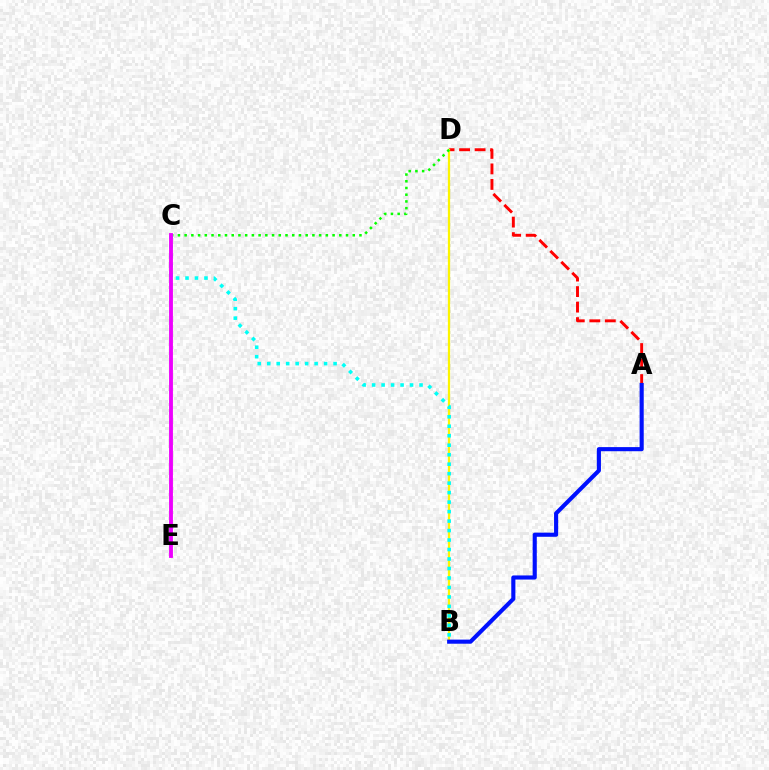{('A', 'D'): [{'color': '#ff0000', 'line_style': 'dashed', 'thickness': 2.11}], ('B', 'D'): [{'color': '#fcf500', 'line_style': 'solid', 'thickness': 1.63}], ('C', 'D'): [{'color': '#08ff00', 'line_style': 'dotted', 'thickness': 1.83}], ('B', 'C'): [{'color': '#00fff6', 'line_style': 'dotted', 'thickness': 2.58}], ('A', 'B'): [{'color': '#0010ff', 'line_style': 'solid', 'thickness': 2.96}], ('C', 'E'): [{'color': '#ee00ff', 'line_style': 'solid', 'thickness': 2.77}]}